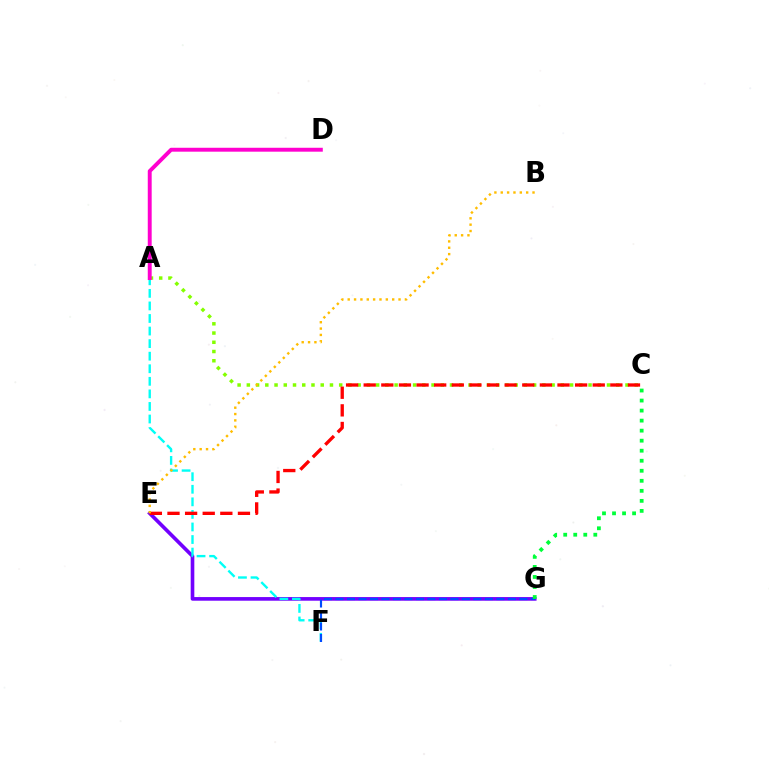{('E', 'G'): [{'color': '#7200ff', 'line_style': 'solid', 'thickness': 2.62}], ('A', 'F'): [{'color': '#00fff6', 'line_style': 'dashed', 'thickness': 1.71}], ('A', 'C'): [{'color': '#84ff00', 'line_style': 'dotted', 'thickness': 2.51}], ('F', 'G'): [{'color': '#004bff', 'line_style': 'dashed', 'thickness': 1.56}], ('C', 'E'): [{'color': '#ff0000', 'line_style': 'dashed', 'thickness': 2.39}], ('A', 'D'): [{'color': '#ff00cf', 'line_style': 'solid', 'thickness': 2.82}], ('C', 'G'): [{'color': '#00ff39', 'line_style': 'dotted', 'thickness': 2.72}], ('B', 'E'): [{'color': '#ffbd00', 'line_style': 'dotted', 'thickness': 1.73}]}